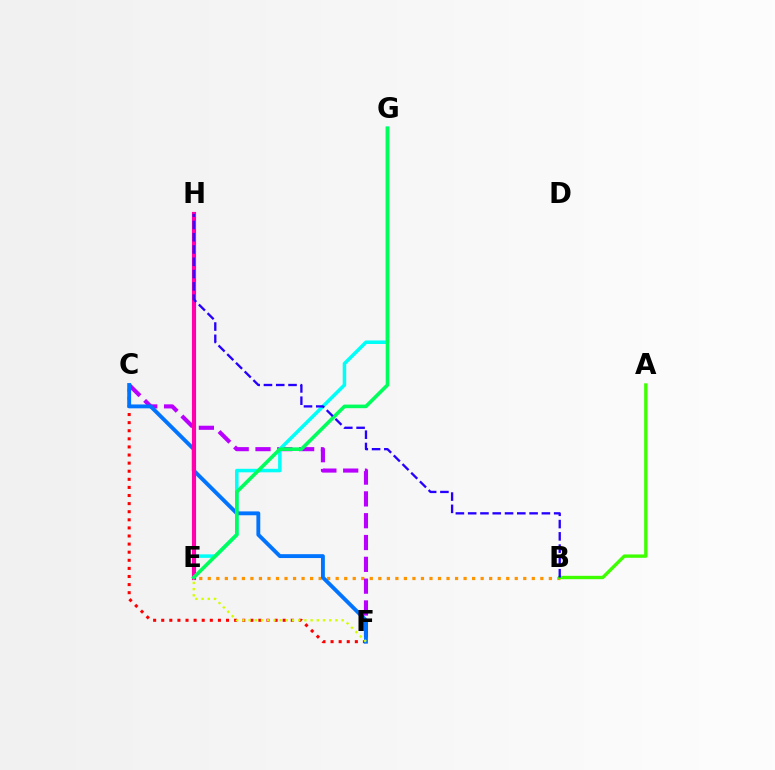{('B', 'E'): [{'color': '#ff9400', 'line_style': 'dotted', 'thickness': 2.32}], ('C', 'F'): [{'color': '#b900ff', 'line_style': 'dashed', 'thickness': 2.96}, {'color': '#ff0000', 'line_style': 'dotted', 'thickness': 2.2}, {'color': '#0074ff', 'line_style': 'solid', 'thickness': 2.79}], ('E', 'G'): [{'color': '#00fff6', 'line_style': 'solid', 'thickness': 2.54}, {'color': '#00ff5c', 'line_style': 'solid', 'thickness': 2.59}], ('E', 'H'): [{'color': '#ff00ac', 'line_style': 'solid', 'thickness': 3.0}], ('E', 'F'): [{'color': '#d1ff00', 'line_style': 'dotted', 'thickness': 1.69}], ('A', 'B'): [{'color': '#3dff00', 'line_style': 'solid', 'thickness': 2.42}], ('B', 'H'): [{'color': '#2500ff', 'line_style': 'dashed', 'thickness': 1.67}]}